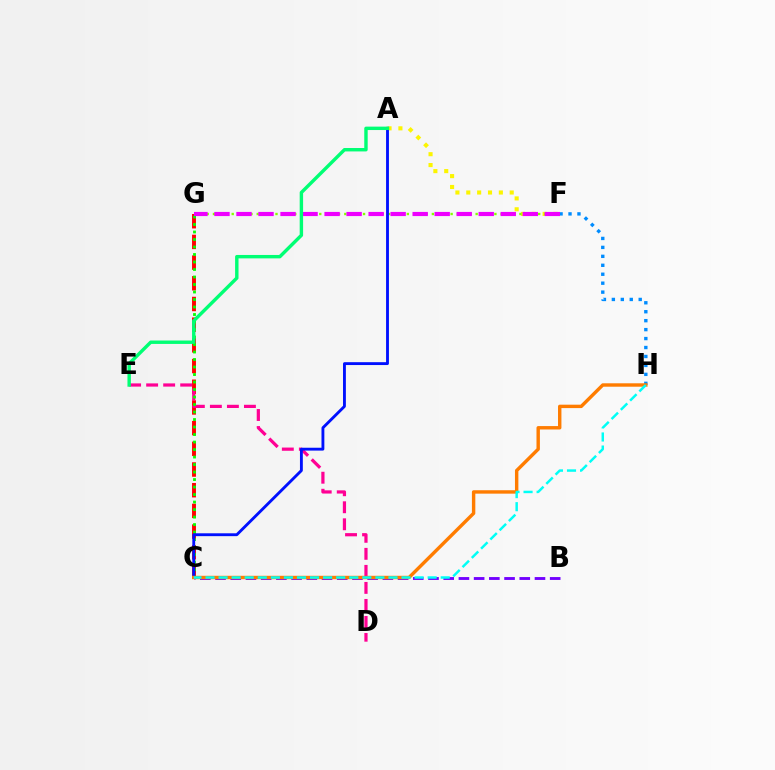{('B', 'C'): [{'color': '#7200ff', 'line_style': 'dashed', 'thickness': 2.07}], ('C', 'G'): [{'color': '#ff0000', 'line_style': 'dashed', 'thickness': 2.81}, {'color': '#08ff00', 'line_style': 'dotted', 'thickness': 2.04}], ('A', 'F'): [{'color': '#fcf500', 'line_style': 'dotted', 'thickness': 2.95}], ('D', 'E'): [{'color': '#ff0094', 'line_style': 'dashed', 'thickness': 2.31}], ('F', 'H'): [{'color': '#008cff', 'line_style': 'dotted', 'thickness': 2.43}], ('F', 'G'): [{'color': '#84ff00', 'line_style': 'dotted', 'thickness': 1.7}, {'color': '#ee00ff', 'line_style': 'dashed', 'thickness': 2.99}], ('A', 'C'): [{'color': '#0010ff', 'line_style': 'solid', 'thickness': 2.06}], ('C', 'H'): [{'color': '#ff7c00', 'line_style': 'solid', 'thickness': 2.46}, {'color': '#00fff6', 'line_style': 'dashed', 'thickness': 1.78}], ('A', 'E'): [{'color': '#00ff74', 'line_style': 'solid', 'thickness': 2.46}]}